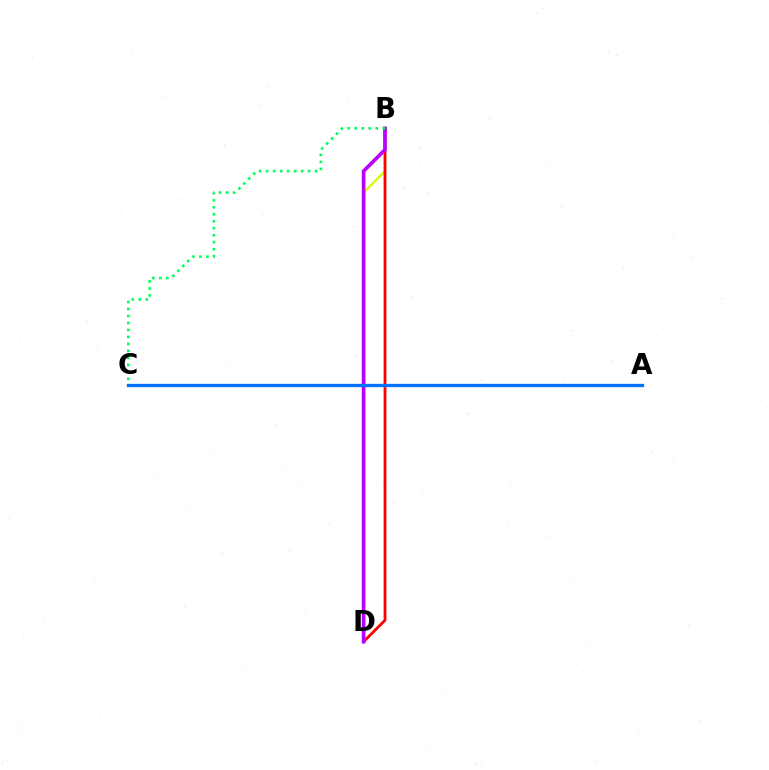{('B', 'D'): [{'color': '#d1ff00', 'line_style': 'solid', 'thickness': 1.64}, {'color': '#ff0000', 'line_style': 'solid', 'thickness': 2.02}, {'color': '#b900ff', 'line_style': 'solid', 'thickness': 2.62}], ('B', 'C'): [{'color': '#00ff5c', 'line_style': 'dotted', 'thickness': 1.9}], ('A', 'C'): [{'color': '#0074ff', 'line_style': 'solid', 'thickness': 2.4}]}